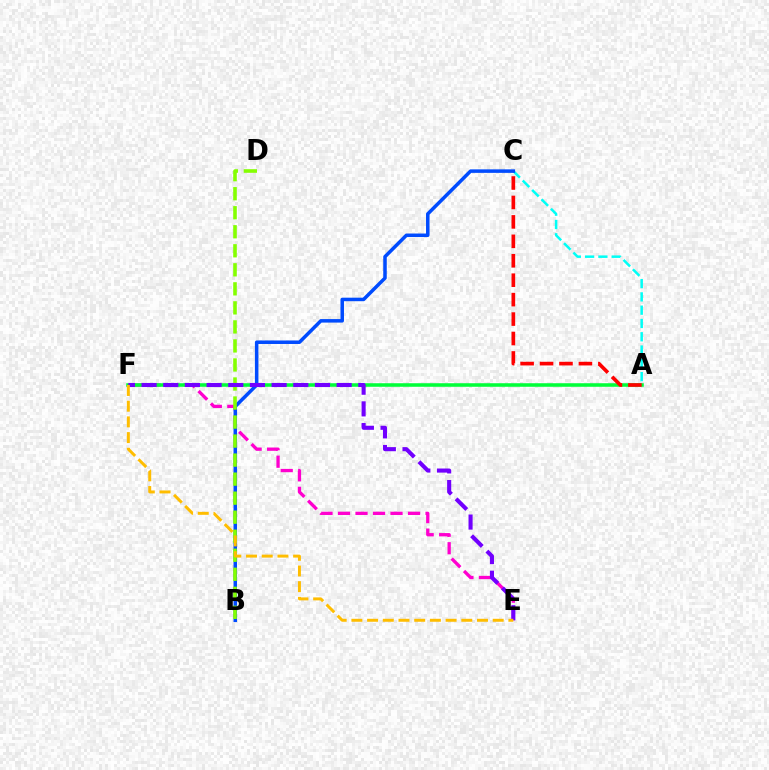{('E', 'F'): [{'color': '#ff00cf', 'line_style': 'dashed', 'thickness': 2.38}, {'color': '#7200ff', 'line_style': 'dashed', 'thickness': 2.94}, {'color': '#ffbd00', 'line_style': 'dashed', 'thickness': 2.13}], ('A', 'F'): [{'color': '#00ff39', 'line_style': 'solid', 'thickness': 2.55}], ('A', 'C'): [{'color': '#00fff6', 'line_style': 'dashed', 'thickness': 1.81}, {'color': '#ff0000', 'line_style': 'dashed', 'thickness': 2.64}], ('B', 'C'): [{'color': '#004bff', 'line_style': 'solid', 'thickness': 2.53}], ('B', 'D'): [{'color': '#84ff00', 'line_style': 'dashed', 'thickness': 2.59}]}